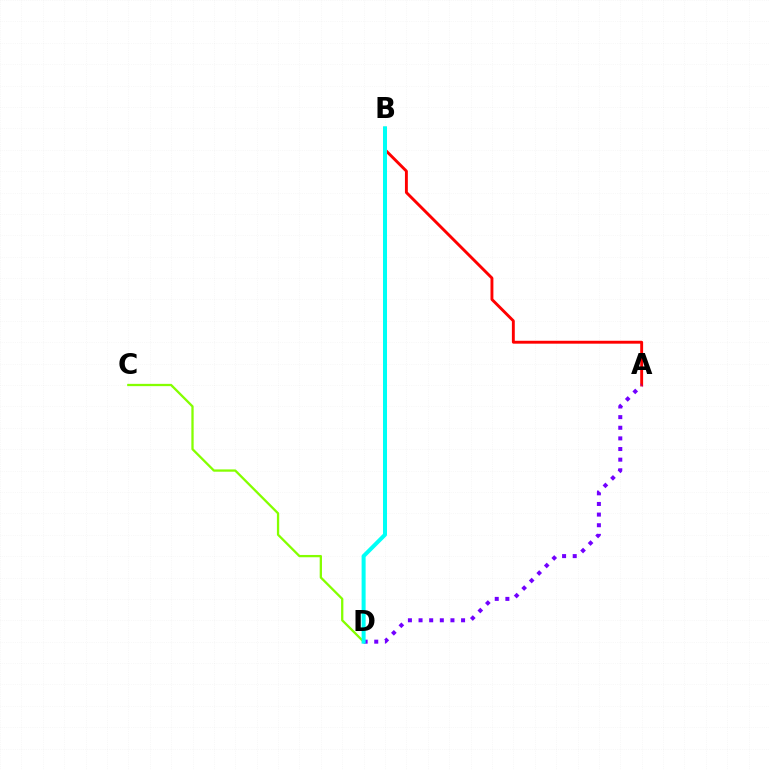{('C', 'D'): [{'color': '#84ff00', 'line_style': 'solid', 'thickness': 1.65}], ('A', 'B'): [{'color': '#ff0000', 'line_style': 'solid', 'thickness': 2.08}], ('A', 'D'): [{'color': '#7200ff', 'line_style': 'dotted', 'thickness': 2.89}], ('B', 'D'): [{'color': '#00fff6', 'line_style': 'solid', 'thickness': 2.89}]}